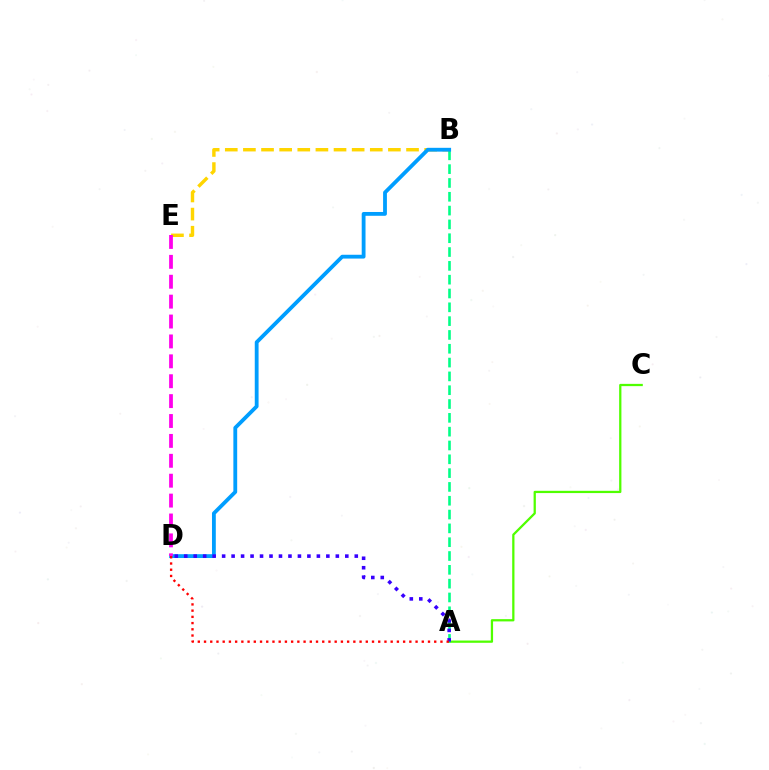{('A', 'C'): [{'color': '#4fff00', 'line_style': 'solid', 'thickness': 1.63}], ('B', 'E'): [{'color': '#ffd500', 'line_style': 'dashed', 'thickness': 2.46}], ('A', 'B'): [{'color': '#00ff86', 'line_style': 'dashed', 'thickness': 1.88}], ('B', 'D'): [{'color': '#009eff', 'line_style': 'solid', 'thickness': 2.75}], ('A', 'D'): [{'color': '#3700ff', 'line_style': 'dotted', 'thickness': 2.57}, {'color': '#ff0000', 'line_style': 'dotted', 'thickness': 1.69}], ('D', 'E'): [{'color': '#ff00ed', 'line_style': 'dashed', 'thickness': 2.7}]}